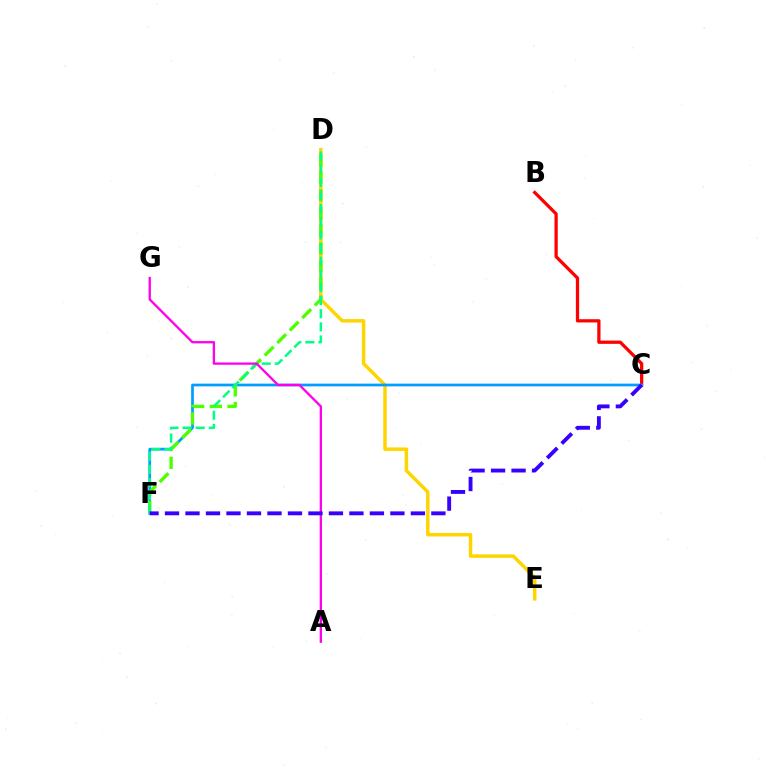{('D', 'E'): [{'color': '#ffd500', 'line_style': 'solid', 'thickness': 2.49}], ('B', 'C'): [{'color': '#ff0000', 'line_style': 'solid', 'thickness': 2.35}], ('C', 'F'): [{'color': '#009eff', 'line_style': 'solid', 'thickness': 1.96}, {'color': '#3700ff', 'line_style': 'dashed', 'thickness': 2.78}], ('D', 'F'): [{'color': '#4fff00', 'line_style': 'dashed', 'thickness': 2.41}, {'color': '#00ff86', 'line_style': 'dashed', 'thickness': 1.79}], ('A', 'G'): [{'color': '#ff00ed', 'line_style': 'solid', 'thickness': 1.66}]}